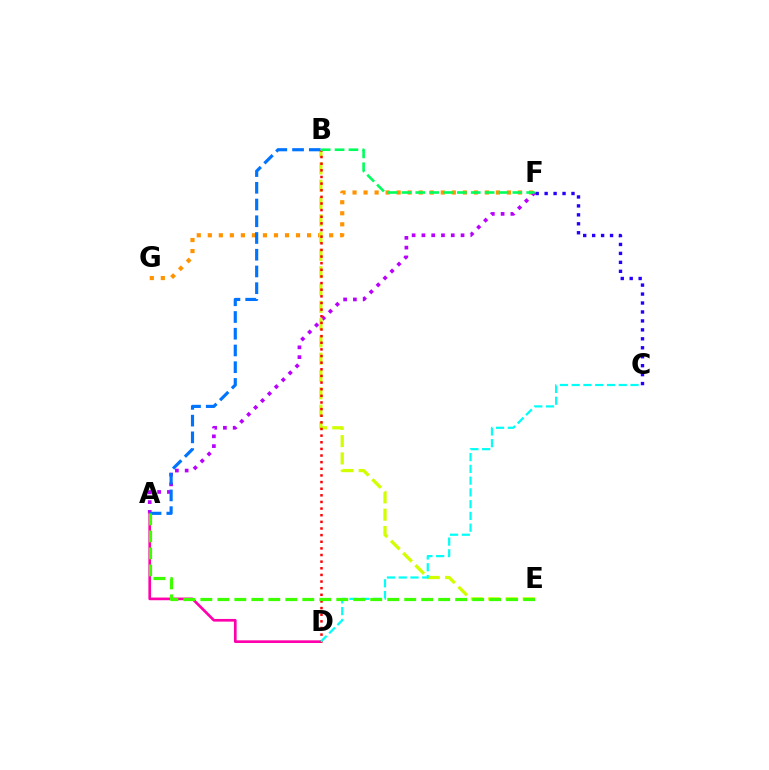{('F', 'G'): [{'color': '#ff9400', 'line_style': 'dotted', 'thickness': 3.0}], ('A', 'F'): [{'color': '#b900ff', 'line_style': 'dotted', 'thickness': 2.66}], ('A', 'D'): [{'color': '#ff00ac', 'line_style': 'solid', 'thickness': 1.92}], ('B', 'E'): [{'color': '#d1ff00', 'line_style': 'dashed', 'thickness': 2.35}], ('A', 'B'): [{'color': '#0074ff', 'line_style': 'dashed', 'thickness': 2.27}], ('C', 'F'): [{'color': '#2500ff', 'line_style': 'dotted', 'thickness': 2.43}], ('B', 'D'): [{'color': '#ff0000', 'line_style': 'dotted', 'thickness': 1.8}], ('B', 'F'): [{'color': '#00ff5c', 'line_style': 'dashed', 'thickness': 1.88}], ('C', 'D'): [{'color': '#00fff6', 'line_style': 'dashed', 'thickness': 1.6}], ('A', 'E'): [{'color': '#3dff00', 'line_style': 'dashed', 'thickness': 2.31}]}